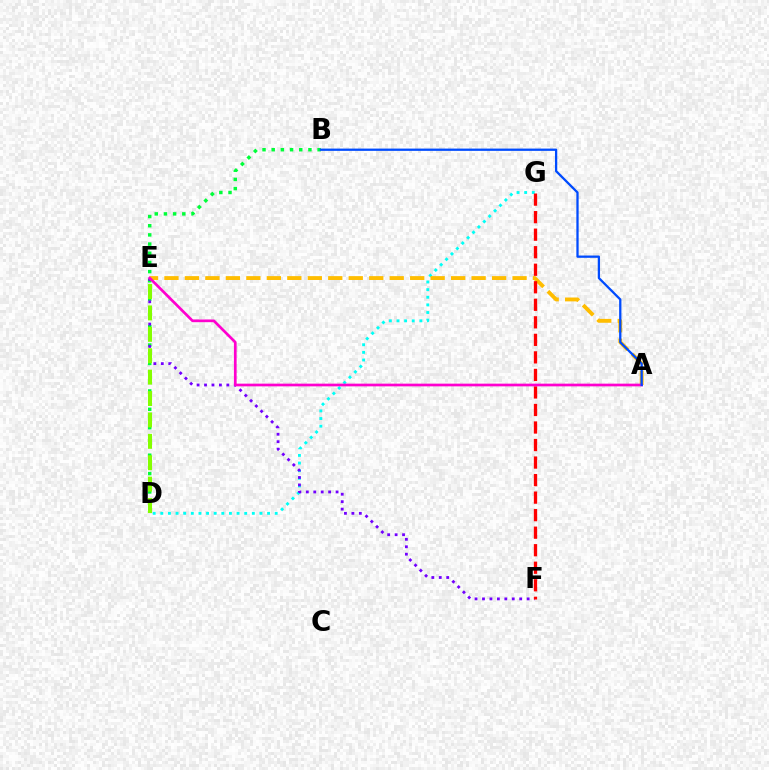{('B', 'D'): [{'color': '#00ff39', 'line_style': 'dotted', 'thickness': 2.49}], ('D', 'G'): [{'color': '#00fff6', 'line_style': 'dotted', 'thickness': 2.07}], ('A', 'E'): [{'color': '#ffbd00', 'line_style': 'dashed', 'thickness': 2.78}, {'color': '#ff00cf', 'line_style': 'solid', 'thickness': 1.95}], ('E', 'F'): [{'color': '#7200ff', 'line_style': 'dotted', 'thickness': 2.02}], ('F', 'G'): [{'color': '#ff0000', 'line_style': 'dashed', 'thickness': 2.38}], ('D', 'E'): [{'color': '#84ff00', 'line_style': 'dashed', 'thickness': 2.91}], ('A', 'B'): [{'color': '#004bff', 'line_style': 'solid', 'thickness': 1.64}]}